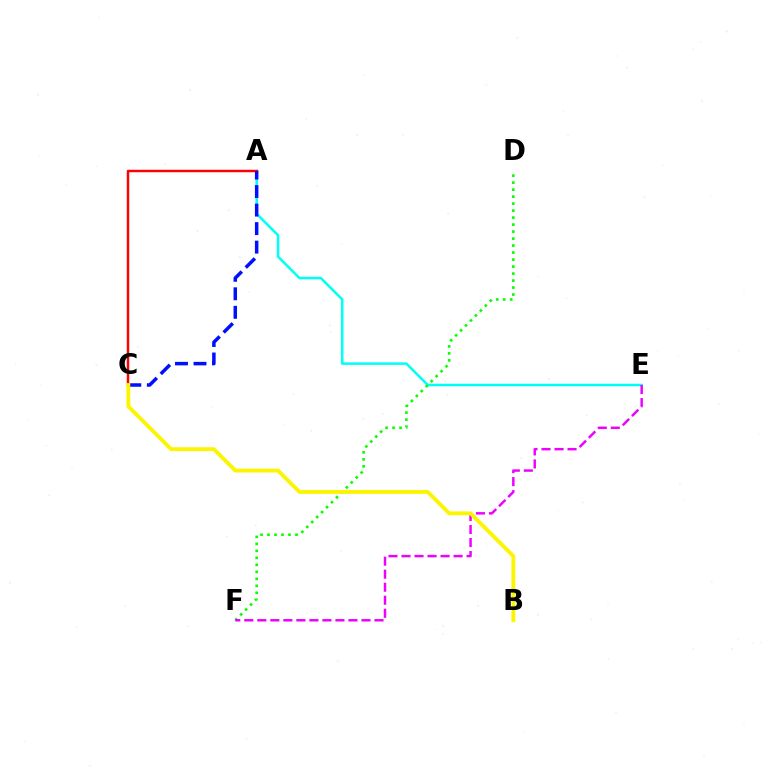{('A', 'E'): [{'color': '#00fff6', 'line_style': 'solid', 'thickness': 1.81}], ('D', 'F'): [{'color': '#08ff00', 'line_style': 'dotted', 'thickness': 1.9}], ('A', 'C'): [{'color': '#ff0000', 'line_style': 'solid', 'thickness': 1.77}, {'color': '#0010ff', 'line_style': 'dashed', 'thickness': 2.52}], ('E', 'F'): [{'color': '#ee00ff', 'line_style': 'dashed', 'thickness': 1.77}], ('B', 'C'): [{'color': '#fcf500', 'line_style': 'solid', 'thickness': 2.77}]}